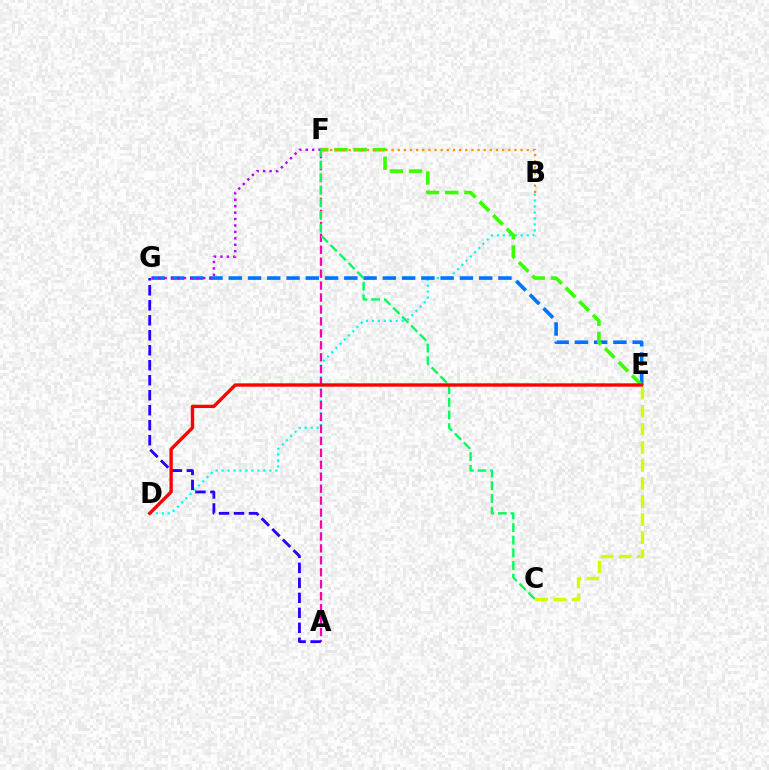{('B', 'D'): [{'color': '#00fff6', 'line_style': 'dotted', 'thickness': 1.62}], ('E', 'G'): [{'color': '#0074ff', 'line_style': 'dashed', 'thickness': 2.62}], ('A', 'F'): [{'color': '#ff00ac', 'line_style': 'dashed', 'thickness': 1.62}], ('F', 'G'): [{'color': '#b900ff', 'line_style': 'dotted', 'thickness': 1.75}], ('E', 'F'): [{'color': '#3dff00', 'line_style': 'dashed', 'thickness': 2.61}], ('A', 'G'): [{'color': '#2500ff', 'line_style': 'dashed', 'thickness': 2.04}], ('C', 'F'): [{'color': '#00ff5c', 'line_style': 'dashed', 'thickness': 1.72}], ('C', 'E'): [{'color': '#d1ff00', 'line_style': 'dashed', 'thickness': 2.45}], ('D', 'E'): [{'color': '#ff0000', 'line_style': 'solid', 'thickness': 2.41}], ('B', 'F'): [{'color': '#ff9400', 'line_style': 'dotted', 'thickness': 1.67}]}